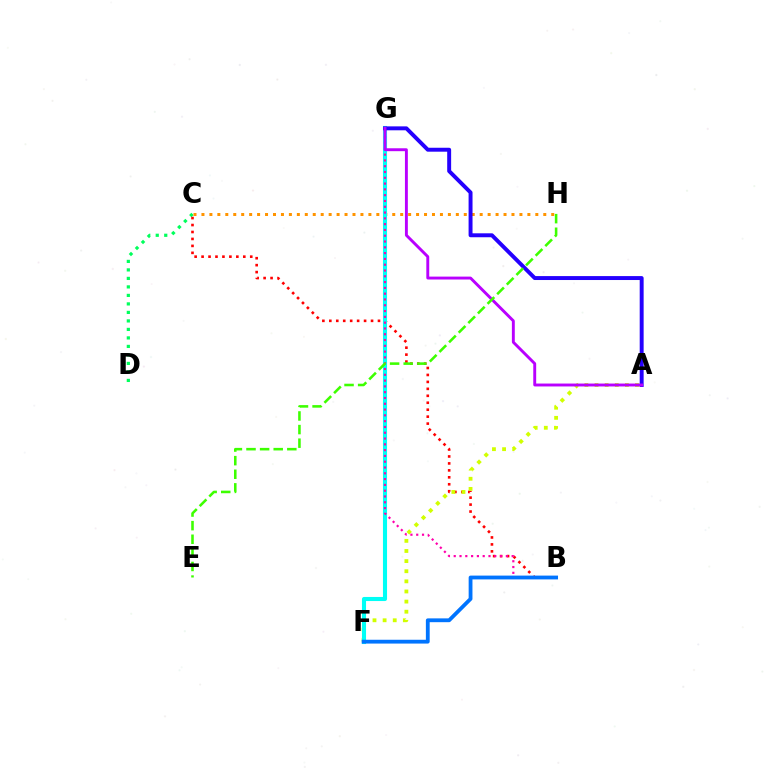{('C', 'D'): [{'color': '#00ff5c', 'line_style': 'dotted', 'thickness': 2.31}], ('C', 'H'): [{'color': '#ff9400', 'line_style': 'dotted', 'thickness': 2.16}], ('B', 'C'): [{'color': '#ff0000', 'line_style': 'dotted', 'thickness': 1.89}], ('A', 'F'): [{'color': '#d1ff00', 'line_style': 'dotted', 'thickness': 2.75}], ('F', 'G'): [{'color': '#00fff6', 'line_style': 'solid', 'thickness': 2.94}], ('B', 'G'): [{'color': '#ff00ac', 'line_style': 'dotted', 'thickness': 1.57}], ('A', 'G'): [{'color': '#2500ff', 'line_style': 'solid', 'thickness': 2.83}, {'color': '#b900ff', 'line_style': 'solid', 'thickness': 2.09}], ('E', 'H'): [{'color': '#3dff00', 'line_style': 'dashed', 'thickness': 1.85}], ('B', 'F'): [{'color': '#0074ff', 'line_style': 'solid', 'thickness': 2.74}]}